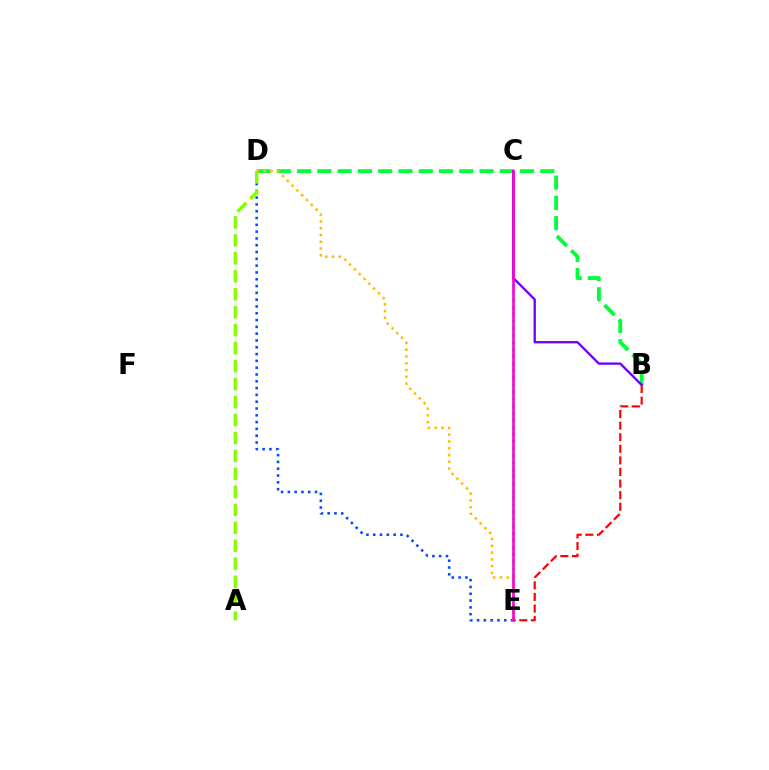{('D', 'E'): [{'color': '#004bff', 'line_style': 'dotted', 'thickness': 1.85}, {'color': '#ffbd00', 'line_style': 'dotted', 'thickness': 1.84}], ('C', 'E'): [{'color': '#00fff6', 'line_style': 'dotted', 'thickness': 1.92}, {'color': '#ff00cf', 'line_style': 'solid', 'thickness': 1.9}], ('B', 'D'): [{'color': '#00ff39', 'line_style': 'dashed', 'thickness': 2.75}], ('B', 'E'): [{'color': '#ff0000', 'line_style': 'dashed', 'thickness': 1.57}], ('A', 'D'): [{'color': '#84ff00', 'line_style': 'dashed', 'thickness': 2.44}], ('B', 'C'): [{'color': '#7200ff', 'line_style': 'solid', 'thickness': 1.69}]}